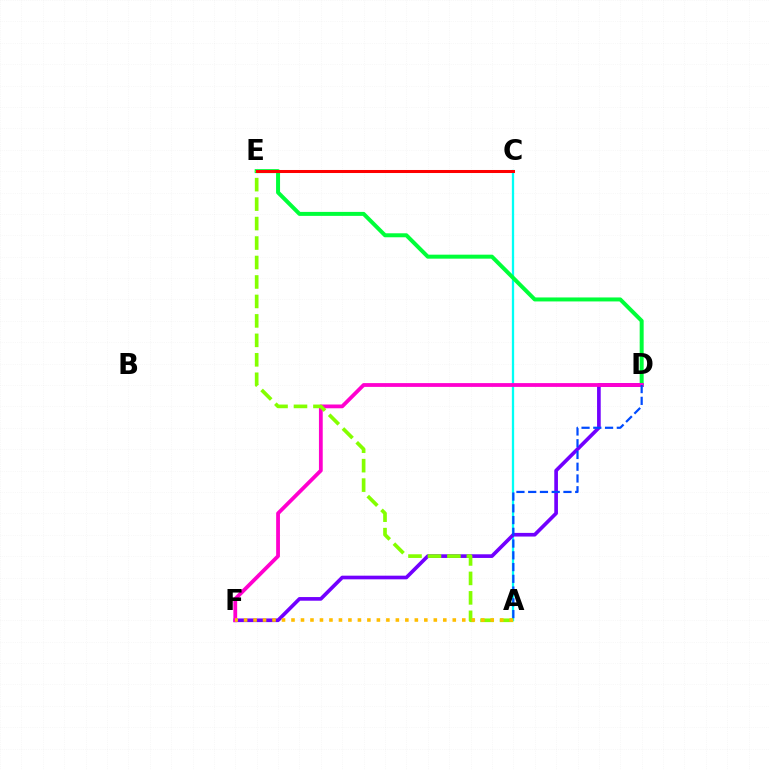{('A', 'C'): [{'color': '#00fff6', 'line_style': 'solid', 'thickness': 1.64}], ('D', 'E'): [{'color': '#00ff39', 'line_style': 'solid', 'thickness': 2.87}], ('D', 'F'): [{'color': '#7200ff', 'line_style': 'solid', 'thickness': 2.63}, {'color': '#ff00cf', 'line_style': 'solid', 'thickness': 2.73}], ('A', 'E'): [{'color': '#84ff00', 'line_style': 'dashed', 'thickness': 2.64}], ('A', 'F'): [{'color': '#ffbd00', 'line_style': 'dotted', 'thickness': 2.58}], ('C', 'E'): [{'color': '#ff0000', 'line_style': 'solid', 'thickness': 2.18}], ('A', 'D'): [{'color': '#004bff', 'line_style': 'dashed', 'thickness': 1.6}]}